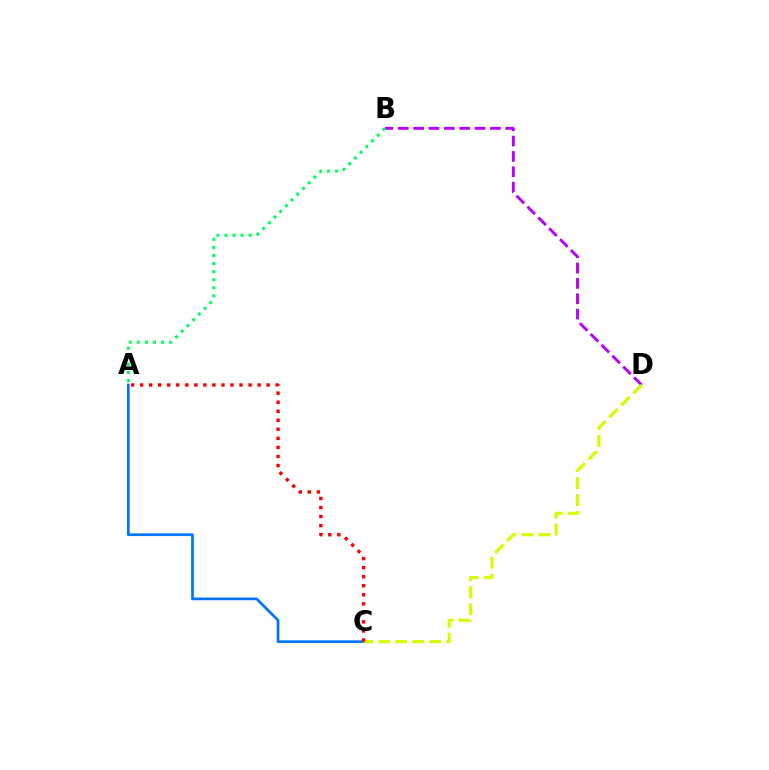{('B', 'D'): [{'color': '#b900ff', 'line_style': 'dashed', 'thickness': 2.09}], ('A', 'B'): [{'color': '#00ff5c', 'line_style': 'dotted', 'thickness': 2.19}], ('A', 'C'): [{'color': '#0074ff', 'line_style': 'solid', 'thickness': 1.94}, {'color': '#ff0000', 'line_style': 'dotted', 'thickness': 2.46}], ('C', 'D'): [{'color': '#d1ff00', 'line_style': 'dashed', 'thickness': 2.3}]}